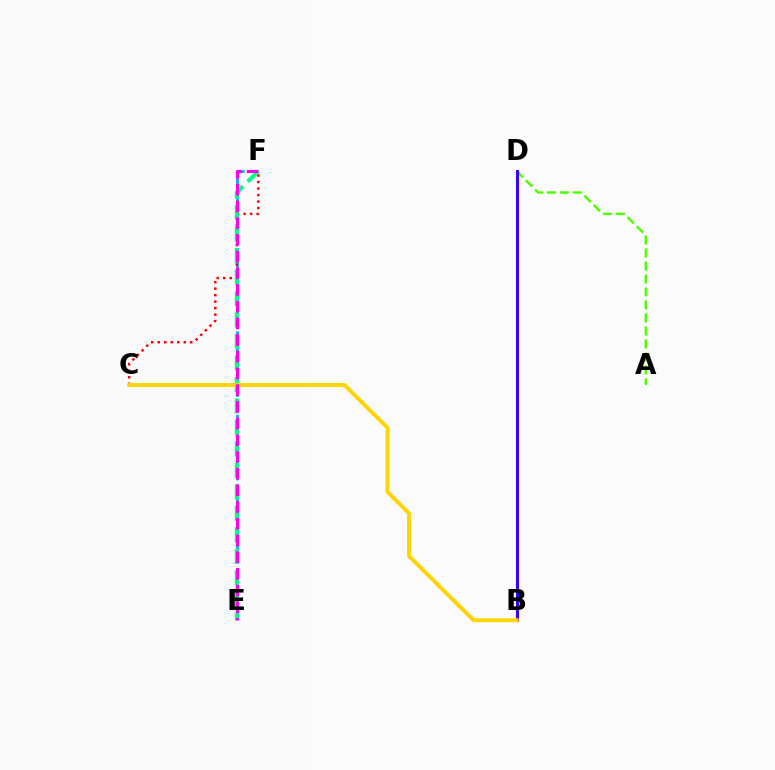{('E', 'F'): [{'color': '#009eff', 'line_style': 'dashed', 'thickness': 1.89}, {'color': '#00ff86', 'line_style': 'dashed', 'thickness': 2.92}, {'color': '#ff00ed', 'line_style': 'dashed', 'thickness': 2.27}], ('C', 'F'): [{'color': '#ff0000', 'line_style': 'dotted', 'thickness': 1.77}], ('A', 'D'): [{'color': '#4fff00', 'line_style': 'dashed', 'thickness': 1.76}], ('B', 'D'): [{'color': '#3700ff', 'line_style': 'solid', 'thickness': 2.2}], ('B', 'C'): [{'color': '#ffd500', 'line_style': 'solid', 'thickness': 2.81}]}